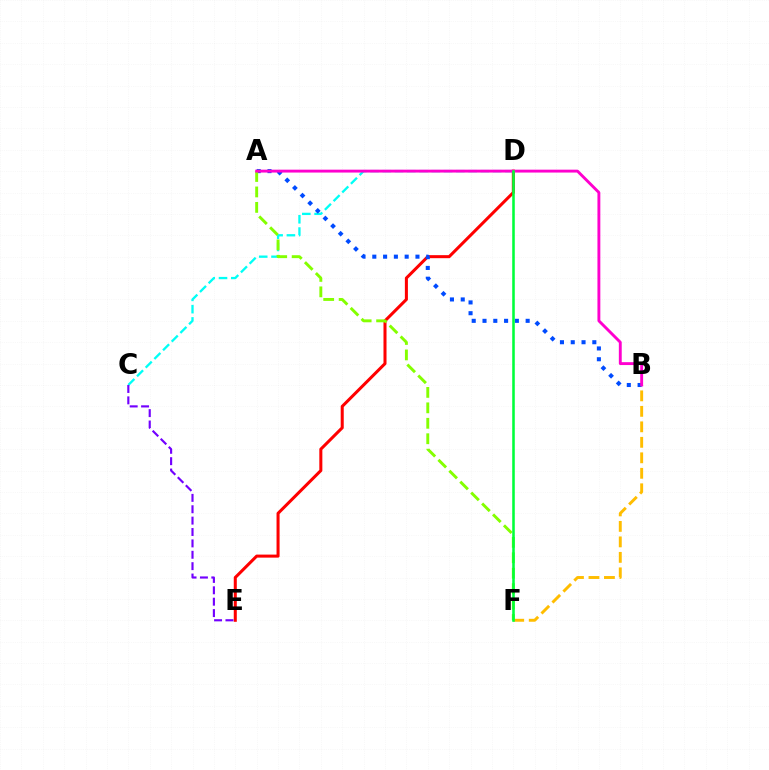{('D', 'E'): [{'color': '#ff0000', 'line_style': 'solid', 'thickness': 2.19}], ('B', 'F'): [{'color': '#ffbd00', 'line_style': 'dashed', 'thickness': 2.1}], ('C', 'D'): [{'color': '#00fff6', 'line_style': 'dashed', 'thickness': 1.67}], ('C', 'E'): [{'color': '#7200ff', 'line_style': 'dashed', 'thickness': 1.55}], ('A', 'B'): [{'color': '#004bff', 'line_style': 'dotted', 'thickness': 2.93}, {'color': '#ff00cf', 'line_style': 'solid', 'thickness': 2.08}], ('A', 'F'): [{'color': '#84ff00', 'line_style': 'dashed', 'thickness': 2.1}], ('D', 'F'): [{'color': '#00ff39', 'line_style': 'solid', 'thickness': 1.85}]}